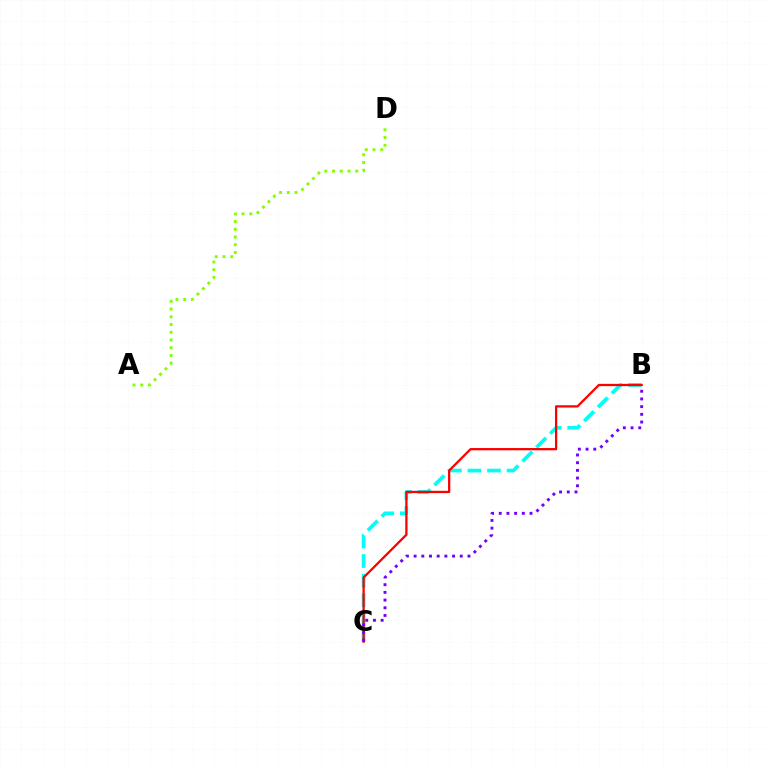{('B', 'C'): [{'color': '#00fff6', 'line_style': 'dashed', 'thickness': 2.66}, {'color': '#ff0000', 'line_style': 'solid', 'thickness': 1.64}, {'color': '#7200ff', 'line_style': 'dotted', 'thickness': 2.09}], ('A', 'D'): [{'color': '#84ff00', 'line_style': 'dotted', 'thickness': 2.1}]}